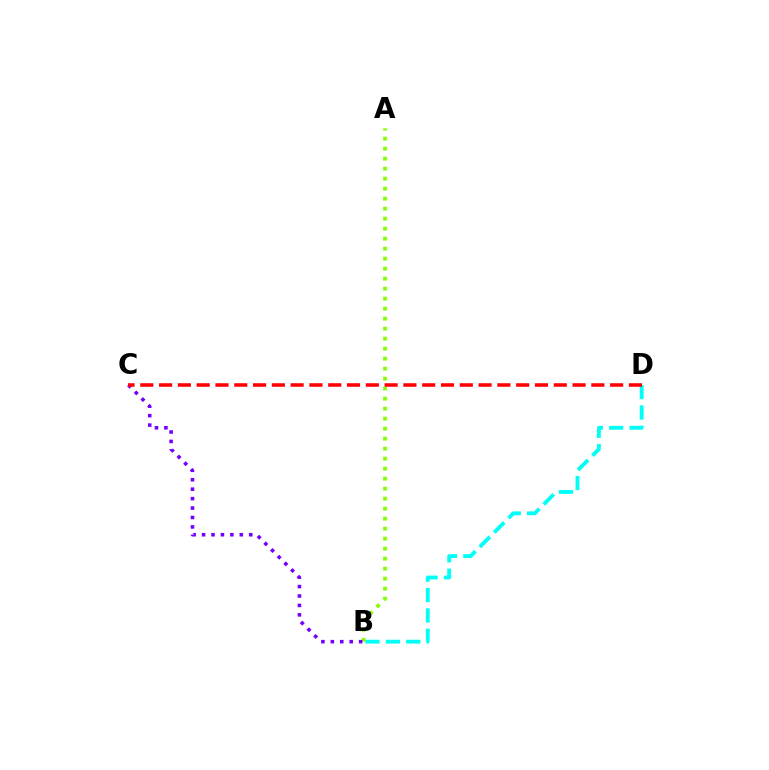{('B', 'D'): [{'color': '#00fff6', 'line_style': 'dashed', 'thickness': 2.77}], ('A', 'B'): [{'color': '#84ff00', 'line_style': 'dotted', 'thickness': 2.72}], ('B', 'C'): [{'color': '#7200ff', 'line_style': 'dotted', 'thickness': 2.56}], ('C', 'D'): [{'color': '#ff0000', 'line_style': 'dashed', 'thickness': 2.55}]}